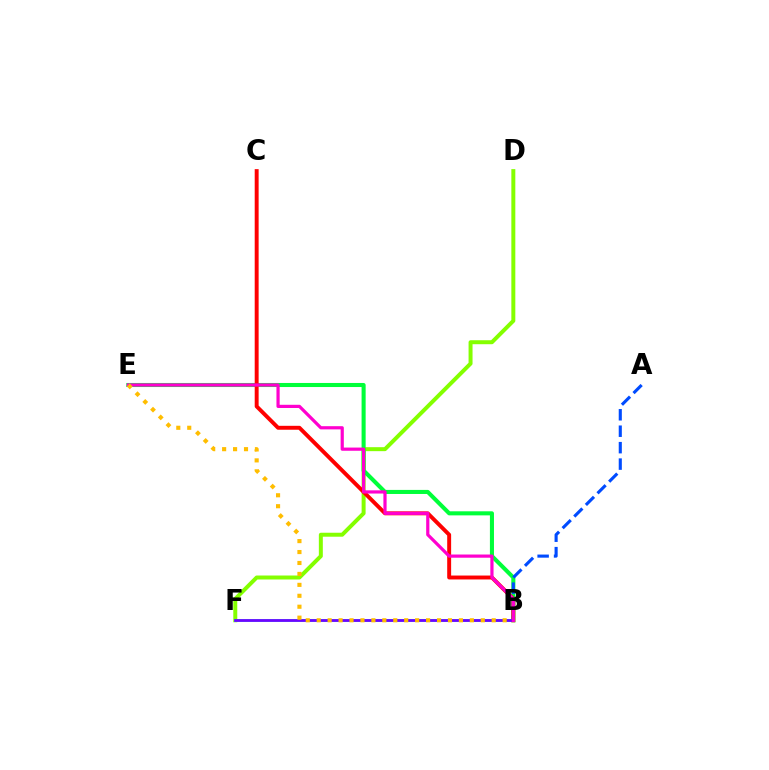{('D', 'F'): [{'color': '#84ff00', 'line_style': 'solid', 'thickness': 2.86}], ('B', 'F'): [{'color': '#00fff6', 'line_style': 'solid', 'thickness': 1.94}, {'color': '#7200ff', 'line_style': 'solid', 'thickness': 1.96}], ('B', 'E'): [{'color': '#00ff39', 'line_style': 'solid', 'thickness': 2.93}, {'color': '#ff00cf', 'line_style': 'solid', 'thickness': 2.3}, {'color': '#ffbd00', 'line_style': 'dotted', 'thickness': 2.97}], ('B', 'C'): [{'color': '#ff0000', 'line_style': 'solid', 'thickness': 2.83}], ('A', 'B'): [{'color': '#004bff', 'line_style': 'dashed', 'thickness': 2.23}]}